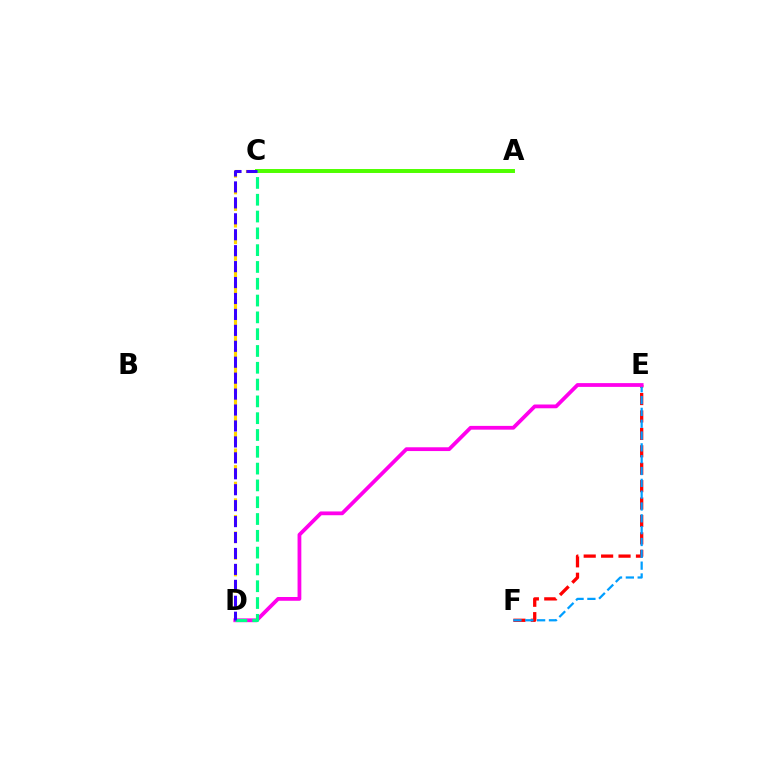{('C', 'D'): [{'color': '#ffd500', 'line_style': 'dashed', 'thickness': 2.26}, {'color': '#00ff86', 'line_style': 'dashed', 'thickness': 2.28}, {'color': '#3700ff', 'line_style': 'dashed', 'thickness': 2.16}], ('E', 'F'): [{'color': '#ff0000', 'line_style': 'dashed', 'thickness': 2.37}, {'color': '#009eff', 'line_style': 'dashed', 'thickness': 1.61}], ('A', 'C'): [{'color': '#4fff00', 'line_style': 'solid', 'thickness': 2.85}], ('D', 'E'): [{'color': '#ff00ed', 'line_style': 'solid', 'thickness': 2.72}]}